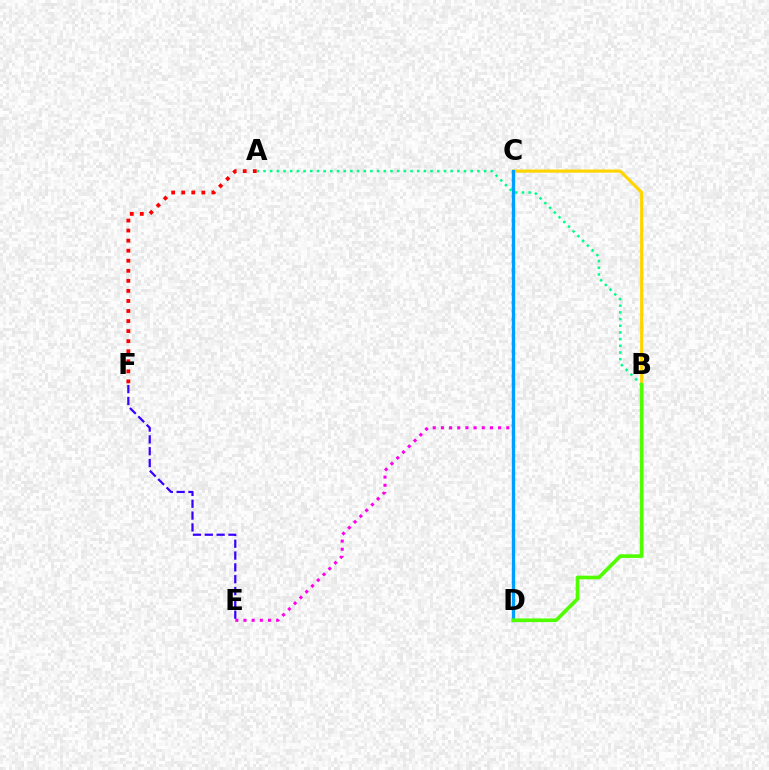{('C', 'E'): [{'color': '#ff00ed', 'line_style': 'dotted', 'thickness': 2.22}], ('B', 'C'): [{'color': '#ffd500', 'line_style': 'solid', 'thickness': 2.27}], ('A', 'B'): [{'color': '#00ff86', 'line_style': 'dotted', 'thickness': 1.82}], ('C', 'D'): [{'color': '#009eff', 'line_style': 'solid', 'thickness': 2.4}], ('A', 'F'): [{'color': '#ff0000', 'line_style': 'dotted', 'thickness': 2.73}], ('B', 'D'): [{'color': '#4fff00', 'line_style': 'solid', 'thickness': 2.64}], ('E', 'F'): [{'color': '#3700ff', 'line_style': 'dashed', 'thickness': 1.61}]}